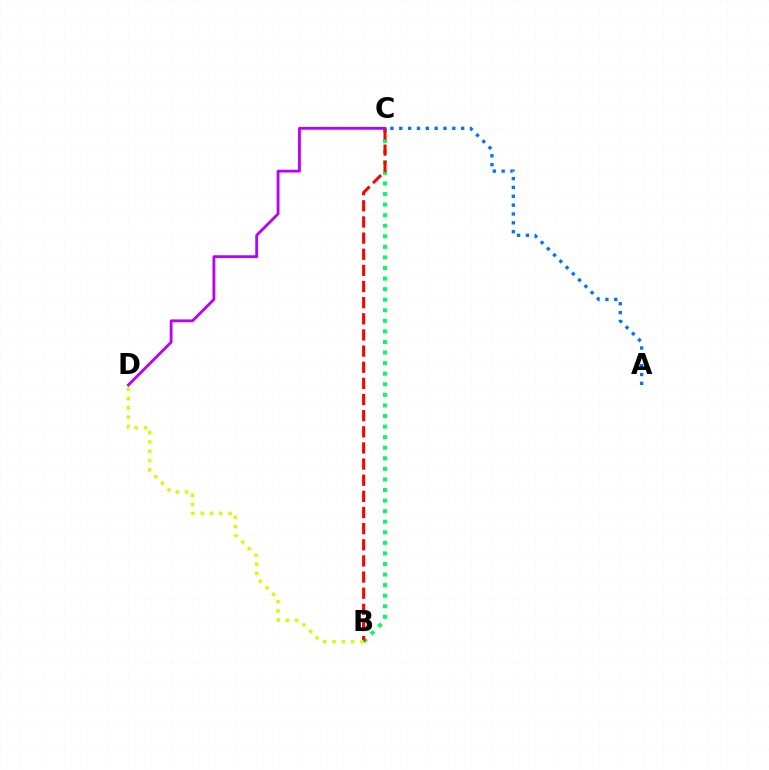{('B', 'C'): [{'color': '#00ff5c', 'line_style': 'dotted', 'thickness': 2.87}, {'color': '#ff0000', 'line_style': 'dashed', 'thickness': 2.19}], ('A', 'C'): [{'color': '#0074ff', 'line_style': 'dotted', 'thickness': 2.4}], ('B', 'D'): [{'color': '#d1ff00', 'line_style': 'dotted', 'thickness': 2.52}], ('C', 'D'): [{'color': '#b900ff', 'line_style': 'solid', 'thickness': 2.03}]}